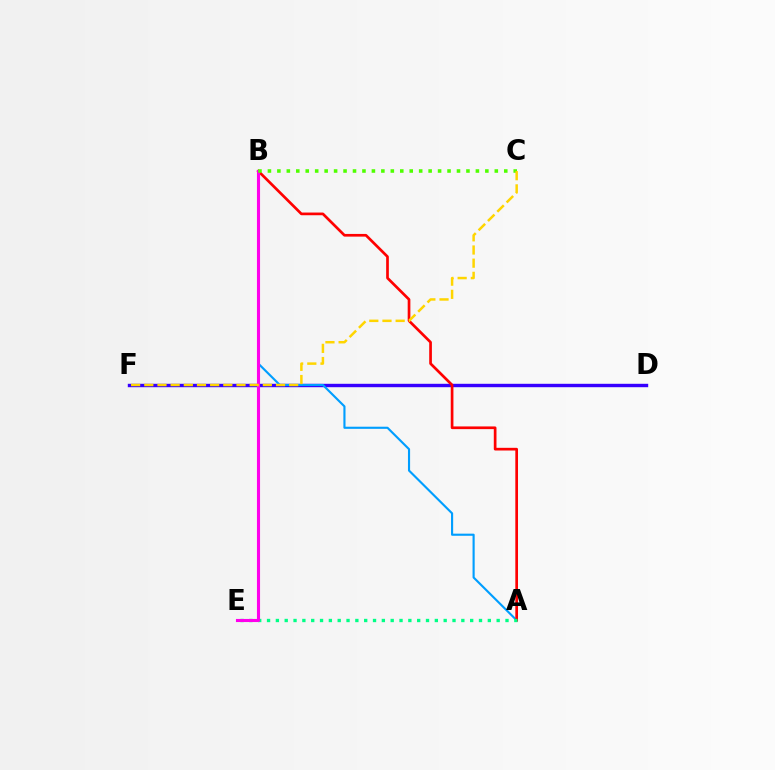{('D', 'F'): [{'color': '#3700ff', 'line_style': 'solid', 'thickness': 2.45}], ('A', 'B'): [{'color': '#009eff', 'line_style': 'solid', 'thickness': 1.53}, {'color': '#ff0000', 'line_style': 'solid', 'thickness': 1.94}], ('A', 'E'): [{'color': '#00ff86', 'line_style': 'dotted', 'thickness': 2.4}], ('B', 'E'): [{'color': '#ff00ed', 'line_style': 'solid', 'thickness': 2.24}], ('B', 'C'): [{'color': '#4fff00', 'line_style': 'dotted', 'thickness': 2.57}], ('C', 'F'): [{'color': '#ffd500', 'line_style': 'dashed', 'thickness': 1.79}]}